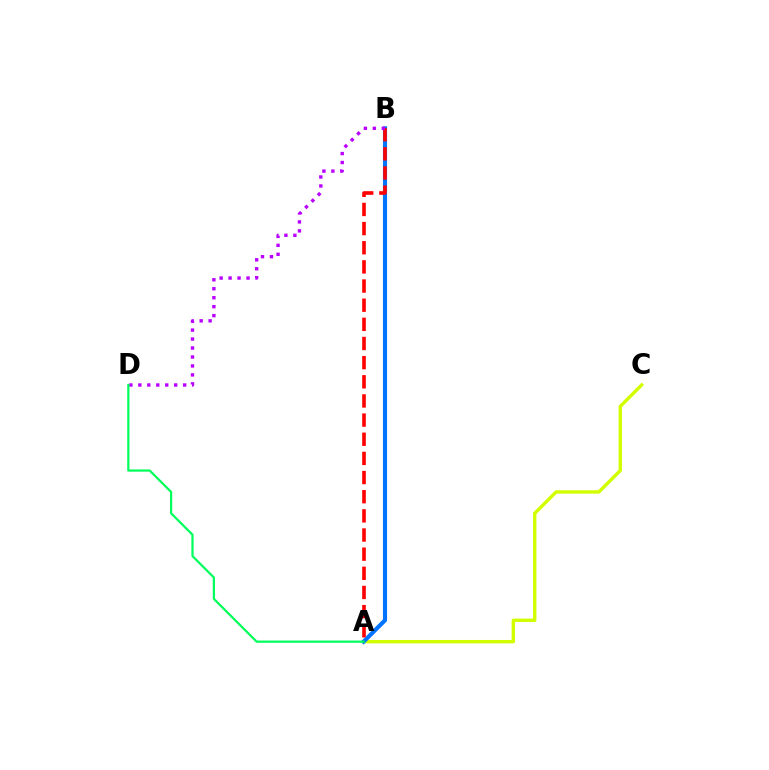{('A', 'C'): [{'color': '#d1ff00', 'line_style': 'solid', 'thickness': 2.44}], ('A', 'B'): [{'color': '#0074ff', 'line_style': 'solid', 'thickness': 2.96}, {'color': '#ff0000', 'line_style': 'dashed', 'thickness': 2.6}], ('B', 'D'): [{'color': '#b900ff', 'line_style': 'dotted', 'thickness': 2.44}], ('A', 'D'): [{'color': '#00ff5c', 'line_style': 'solid', 'thickness': 1.61}]}